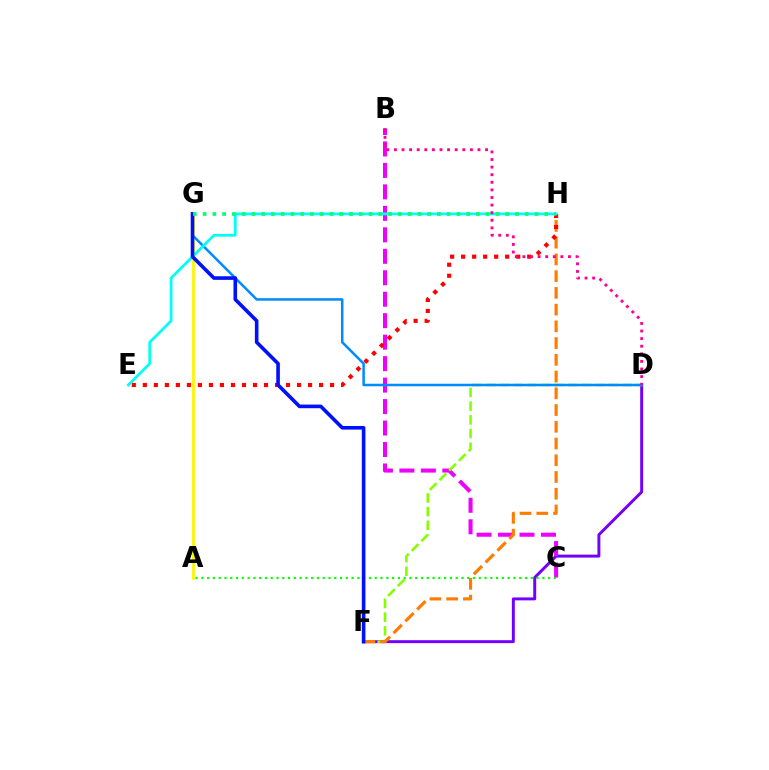{('D', 'F'): [{'color': '#7200ff', 'line_style': 'solid', 'thickness': 2.12}, {'color': '#84ff00', 'line_style': 'dashed', 'thickness': 1.86}], ('B', 'C'): [{'color': '#ee00ff', 'line_style': 'dashed', 'thickness': 2.92}], ('A', 'G'): [{'color': '#fcf500', 'line_style': 'solid', 'thickness': 1.97}], ('F', 'H'): [{'color': '#ff7c00', 'line_style': 'dashed', 'thickness': 2.27}], ('E', 'H'): [{'color': '#ff0000', 'line_style': 'dotted', 'thickness': 2.99}, {'color': '#00fff6', 'line_style': 'solid', 'thickness': 1.99}], ('D', 'G'): [{'color': '#008cff', 'line_style': 'solid', 'thickness': 1.81}], ('A', 'C'): [{'color': '#08ff00', 'line_style': 'dotted', 'thickness': 1.57}], ('B', 'D'): [{'color': '#ff0094', 'line_style': 'dotted', 'thickness': 2.06}], ('F', 'G'): [{'color': '#0010ff', 'line_style': 'solid', 'thickness': 2.6}], ('G', 'H'): [{'color': '#00ff74', 'line_style': 'dotted', 'thickness': 2.65}]}